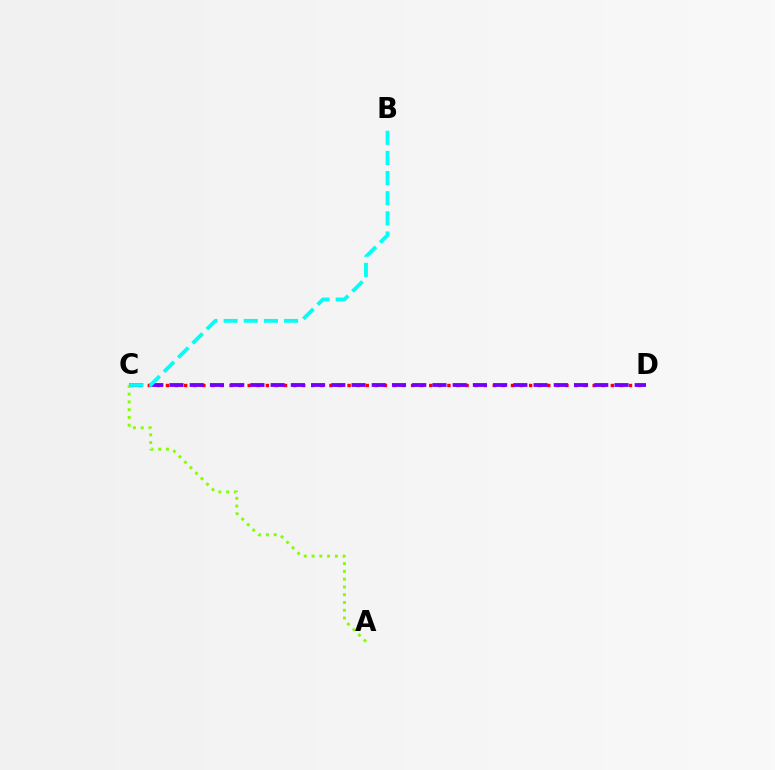{('C', 'D'): [{'color': '#ff0000', 'line_style': 'dotted', 'thickness': 2.47}, {'color': '#7200ff', 'line_style': 'dashed', 'thickness': 2.75}], ('A', 'C'): [{'color': '#84ff00', 'line_style': 'dotted', 'thickness': 2.11}], ('B', 'C'): [{'color': '#00fff6', 'line_style': 'dashed', 'thickness': 2.74}]}